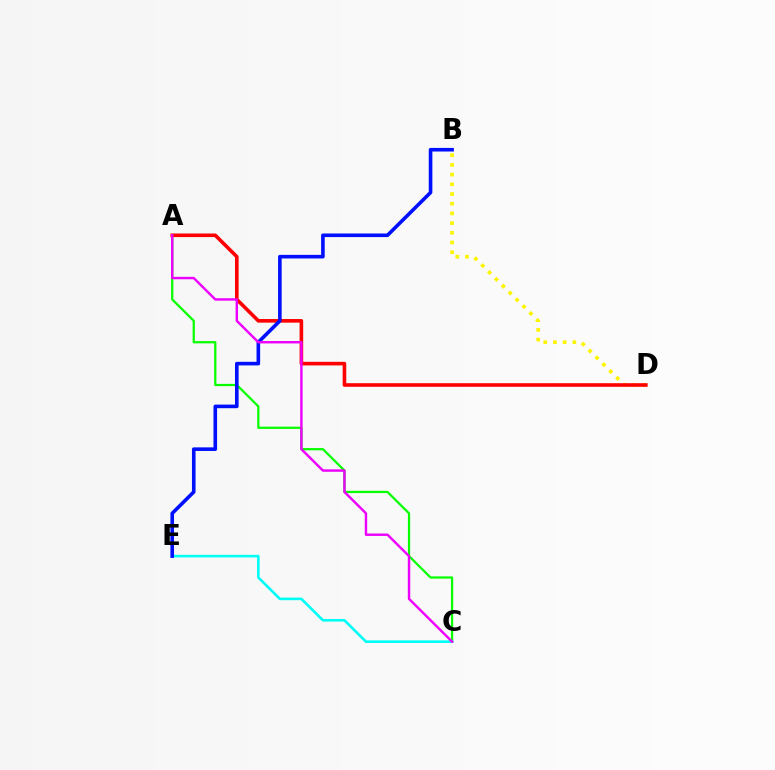{('A', 'C'): [{'color': '#08ff00', 'line_style': 'solid', 'thickness': 1.62}, {'color': '#ee00ff', 'line_style': 'solid', 'thickness': 1.75}], ('B', 'D'): [{'color': '#fcf500', 'line_style': 'dotted', 'thickness': 2.64}], ('A', 'D'): [{'color': '#ff0000', 'line_style': 'solid', 'thickness': 2.6}], ('C', 'E'): [{'color': '#00fff6', 'line_style': 'solid', 'thickness': 1.88}], ('B', 'E'): [{'color': '#0010ff', 'line_style': 'solid', 'thickness': 2.6}]}